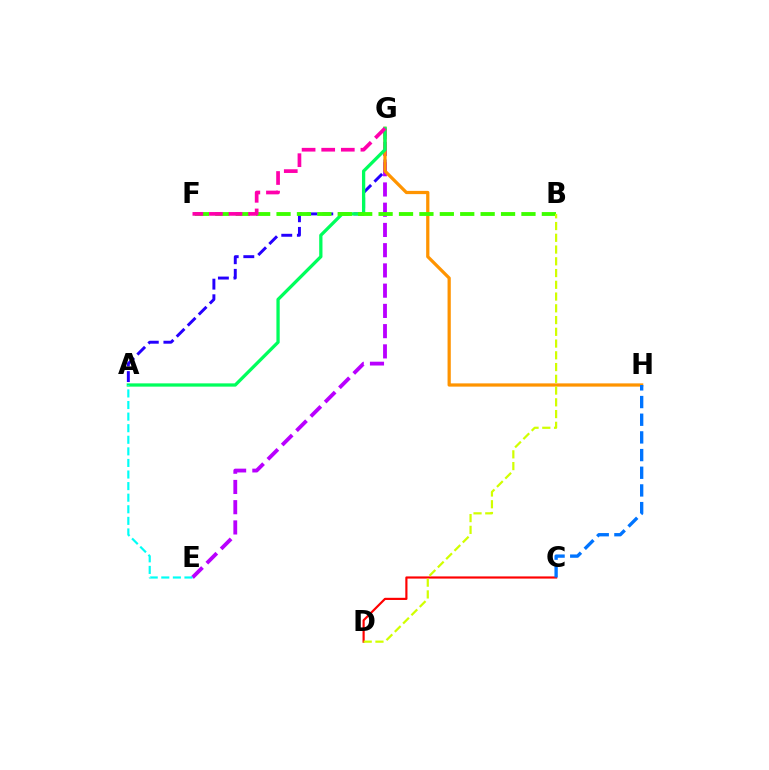{('C', 'D'): [{'color': '#ff0000', 'line_style': 'solid', 'thickness': 1.56}], ('A', 'G'): [{'color': '#2500ff', 'line_style': 'dashed', 'thickness': 2.12}, {'color': '#00ff5c', 'line_style': 'solid', 'thickness': 2.36}], ('E', 'G'): [{'color': '#b900ff', 'line_style': 'dashed', 'thickness': 2.75}], ('G', 'H'): [{'color': '#ff9400', 'line_style': 'solid', 'thickness': 2.33}], ('C', 'H'): [{'color': '#0074ff', 'line_style': 'dashed', 'thickness': 2.4}], ('B', 'F'): [{'color': '#3dff00', 'line_style': 'dashed', 'thickness': 2.77}], ('A', 'E'): [{'color': '#00fff6', 'line_style': 'dashed', 'thickness': 1.57}], ('F', 'G'): [{'color': '#ff00ac', 'line_style': 'dashed', 'thickness': 2.66}], ('B', 'D'): [{'color': '#d1ff00', 'line_style': 'dashed', 'thickness': 1.6}]}